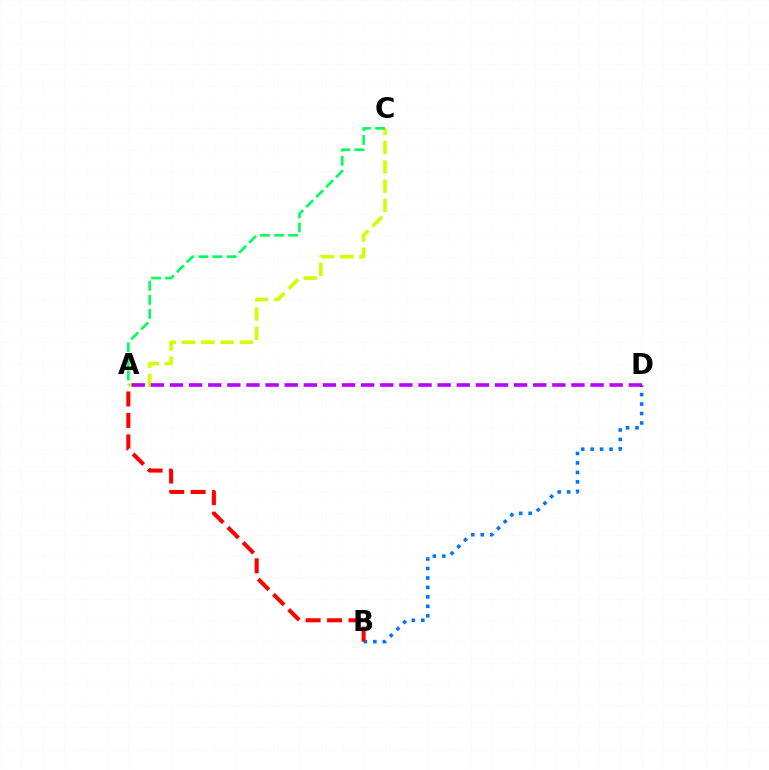{('B', 'D'): [{'color': '#0074ff', 'line_style': 'dotted', 'thickness': 2.57}], ('A', 'B'): [{'color': '#ff0000', 'line_style': 'dashed', 'thickness': 2.92}], ('A', 'C'): [{'color': '#d1ff00', 'line_style': 'dashed', 'thickness': 2.62}, {'color': '#00ff5c', 'line_style': 'dashed', 'thickness': 1.91}], ('A', 'D'): [{'color': '#b900ff', 'line_style': 'dashed', 'thickness': 2.6}]}